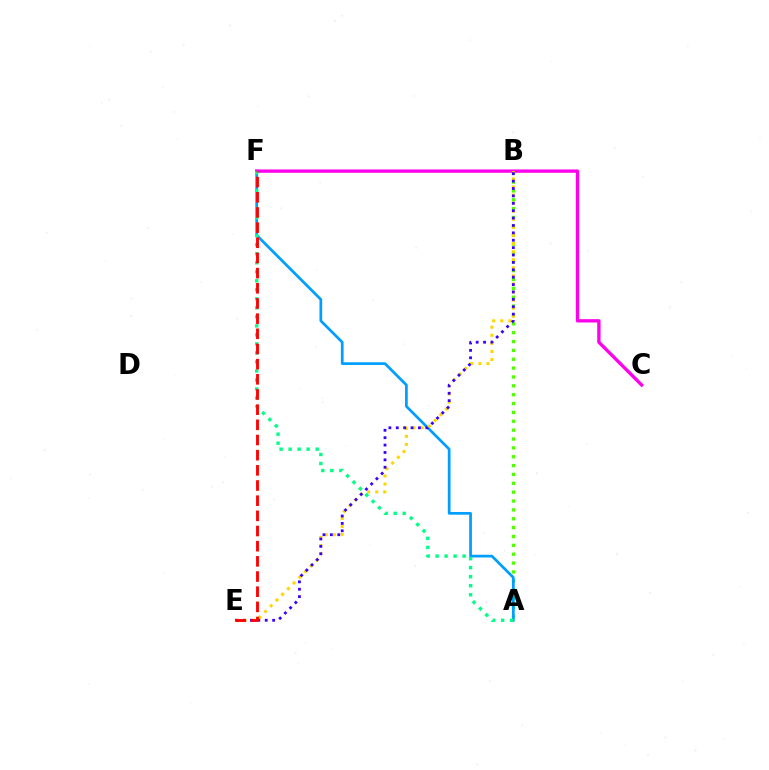{('A', 'B'): [{'color': '#4fff00', 'line_style': 'dotted', 'thickness': 2.41}], ('A', 'F'): [{'color': '#009eff', 'line_style': 'solid', 'thickness': 1.96}, {'color': '#00ff86', 'line_style': 'dotted', 'thickness': 2.45}], ('C', 'F'): [{'color': '#ff00ed', 'line_style': 'solid', 'thickness': 2.4}], ('B', 'E'): [{'color': '#ffd500', 'line_style': 'dotted', 'thickness': 2.2}, {'color': '#3700ff', 'line_style': 'dotted', 'thickness': 2.01}], ('E', 'F'): [{'color': '#ff0000', 'line_style': 'dashed', 'thickness': 2.06}]}